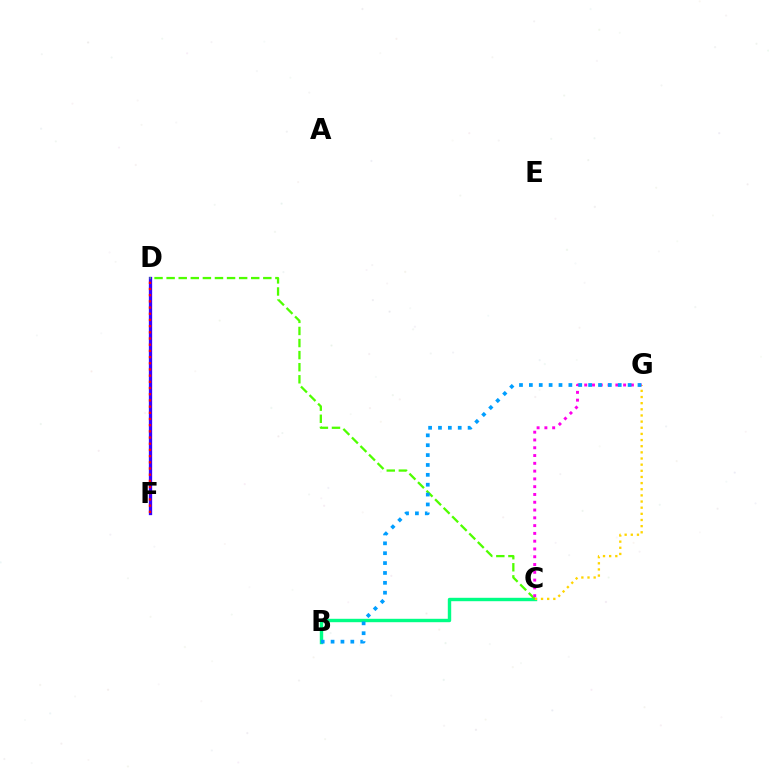{('B', 'C'): [{'color': '#00ff86', 'line_style': 'solid', 'thickness': 2.45}], ('C', 'G'): [{'color': '#ffd500', 'line_style': 'dotted', 'thickness': 1.67}, {'color': '#ff00ed', 'line_style': 'dotted', 'thickness': 2.12}], ('D', 'F'): [{'color': '#3700ff', 'line_style': 'solid', 'thickness': 2.38}, {'color': '#ff0000', 'line_style': 'dotted', 'thickness': 1.68}], ('C', 'D'): [{'color': '#4fff00', 'line_style': 'dashed', 'thickness': 1.64}], ('B', 'G'): [{'color': '#009eff', 'line_style': 'dotted', 'thickness': 2.68}]}